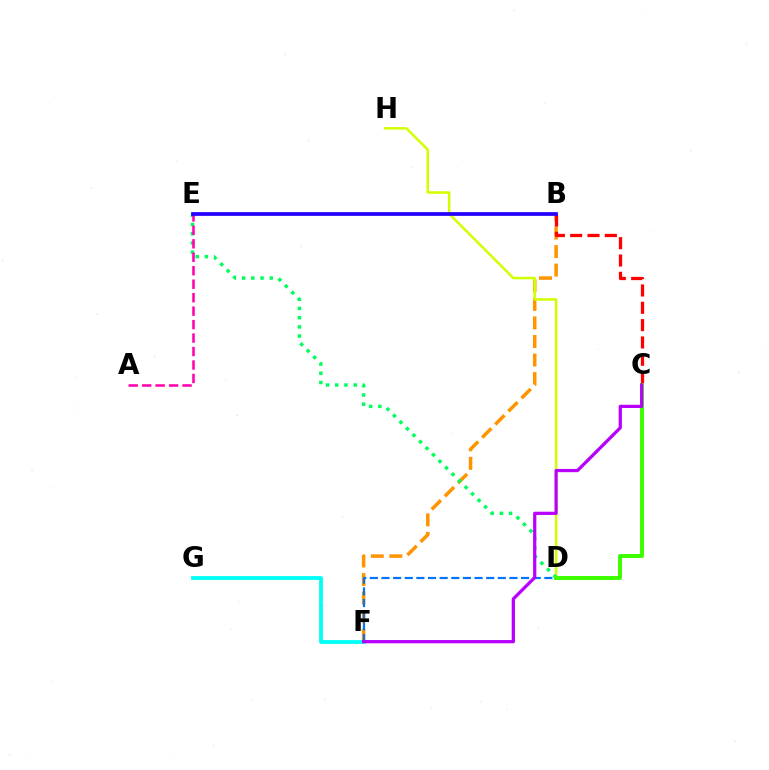{('B', 'F'): [{'color': '#ff9400', 'line_style': 'dashed', 'thickness': 2.52}], ('F', 'G'): [{'color': '#00fff6', 'line_style': 'solid', 'thickness': 2.74}], ('D', 'H'): [{'color': '#d1ff00', 'line_style': 'solid', 'thickness': 1.81}], ('D', 'E'): [{'color': '#00ff5c', 'line_style': 'dotted', 'thickness': 2.5}], ('A', 'E'): [{'color': '#ff00ac', 'line_style': 'dashed', 'thickness': 1.83}], ('C', 'D'): [{'color': '#3dff00', 'line_style': 'solid', 'thickness': 2.85}], ('B', 'C'): [{'color': '#ff0000', 'line_style': 'dashed', 'thickness': 2.35}], ('D', 'F'): [{'color': '#0074ff', 'line_style': 'dashed', 'thickness': 1.58}], ('C', 'F'): [{'color': '#b900ff', 'line_style': 'solid', 'thickness': 2.33}], ('B', 'E'): [{'color': '#2500ff', 'line_style': 'solid', 'thickness': 2.69}]}